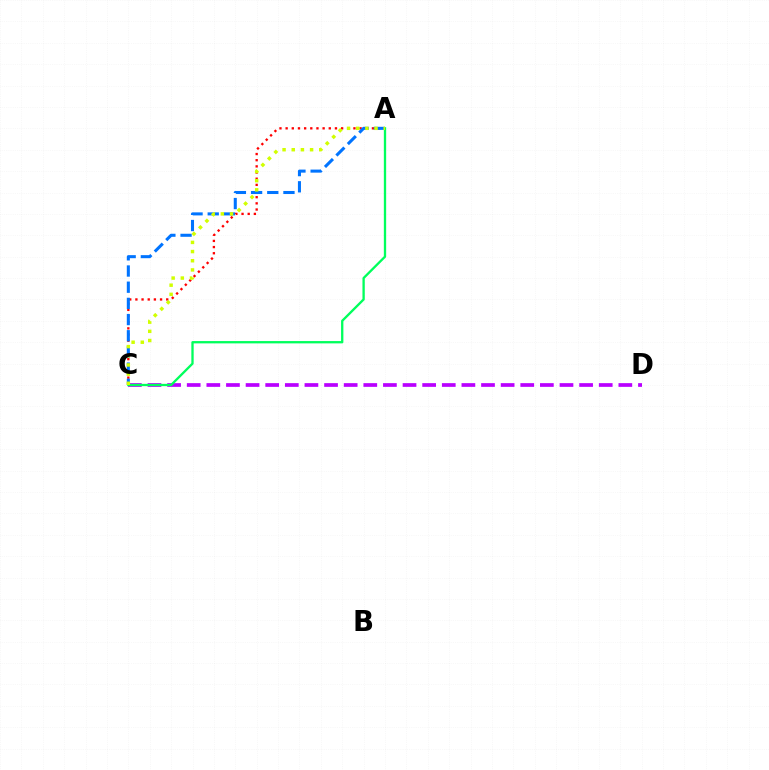{('A', 'C'): [{'color': '#ff0000', 'line_style': 'dotted', 'thickness': 1.67}, {'color': '#0074ff', 'line_style': 'dashed', 'thickness': 2.2}, {'color': '#00ff5c', 'line_style': 'solid', 'thickness': 1.67}, {'color': '#d1ff00', 'line_style': 'dotted', 'thickness': 2.49}], ('C', 'D'): [{'color': '#b900ff', 'line_style': 'dashed', 'thickness': 2.67}]}